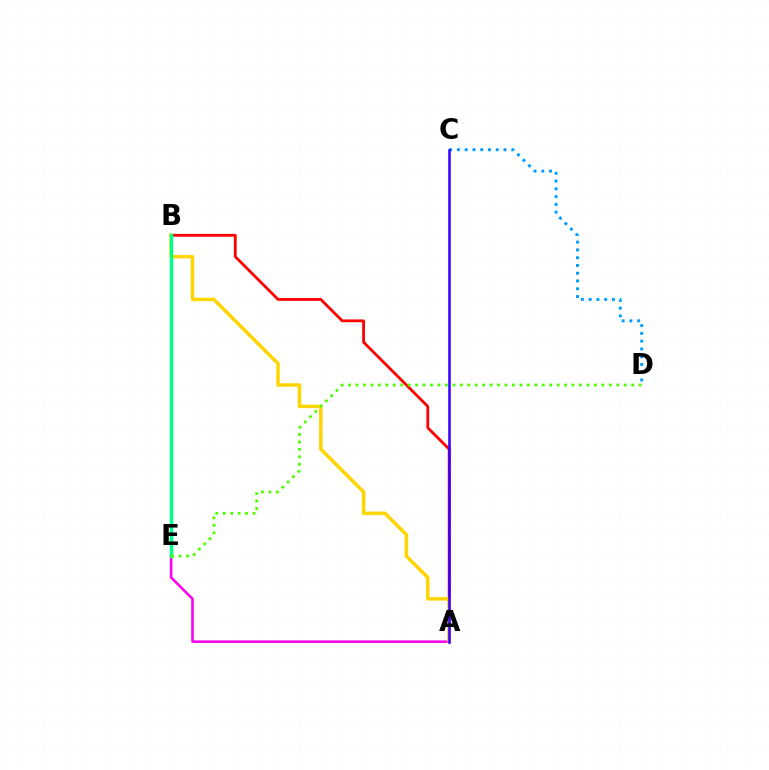{('A', 'B'): [{'color': '#ff0000', 'line_style': 'solid', 'thickness': 2.02}, {'color': '#ffd500', 'line_style': 'solid', 'thickness': 2.5}], ('A', 'E'): [{'color': '#ff00ed', 'line_style': 'solid', 'thickness': 1.84}], ('C', 'D'): [{'color': '#009eff', 'line_style': 'dotted', 'thickness': 2.11}], ('A', 'C'): [{'color': '#3700ff', 'line_style': 'solid', 'thickness': 1.85}], ('B', 'E'): [{'color': '#00ff86', 'line_style': 'solid', 'thickness': 2.49}], ('D', 'E'): [{'color': '#4fff00', 'line_style': 'dotted', 'thickness': 2.02}]}